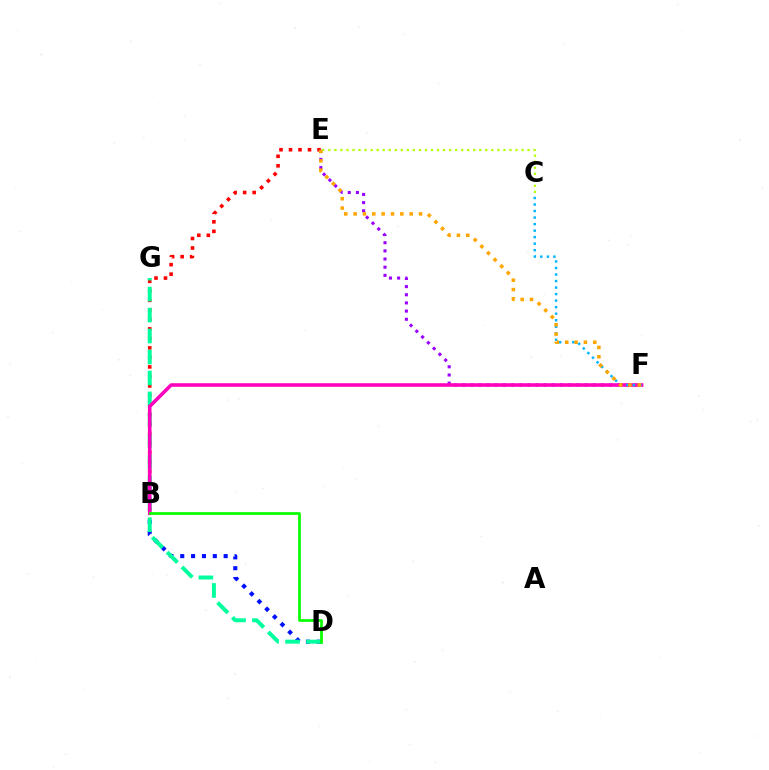{('B', 'D'): [{'color': '#0010ff', 'line_style': 'dotted', 'thickness': 2.95}, {'color': '#08ff00', 'line_style': 'solid', 'thickness': 1.97}], ('B', 'E'): [{'color': '#ff0000', 'line_style': 'dotted', 'thickness': 2.58}], ('D', 'G'): [{'color': '#00ff9d', 'line_style': 'dashed', 'thickness': 2.85}], ('E', 'F'): [{'color': '#9b00ff', 'line_style': 'dotted', 'thickness': 2.22}, {'color': '#ffa500', 'line_style': 'dotted', 'thickness': 2.54}], ('B', 'F'): [{'color': '#ff00bd', 'line_style': 'solid', 'thickness': 2.56}], ('C', 'F'): [{'color': '#00b5ff', 'line_style': 'dotted', 'thickness': 1.77}], ('C', 'E'): [{'color': '#b3ff00', 'line_style': 'dotted', 'thickness': 1.64}]}